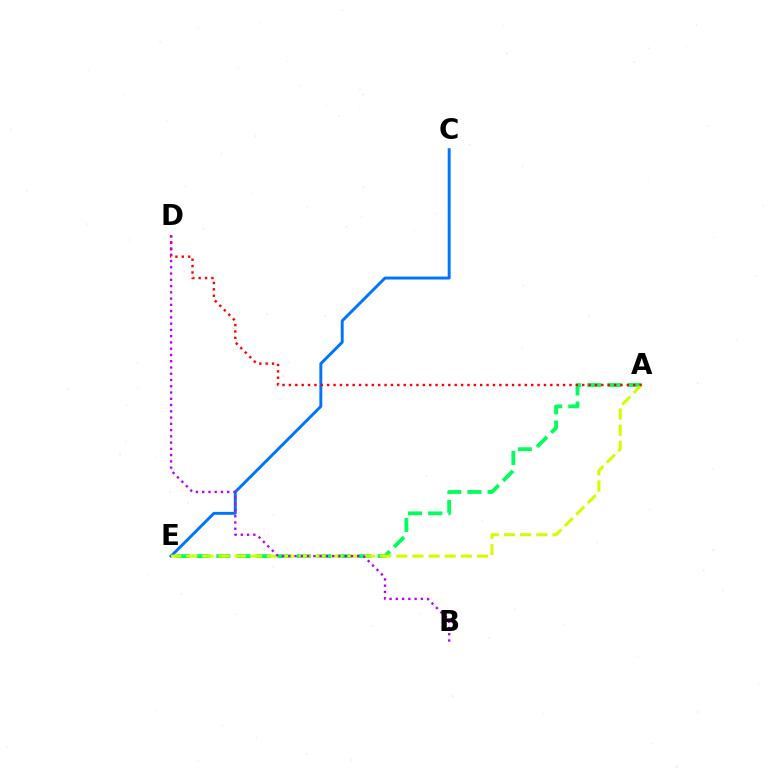{('C', 'E'): [{'color': '#0074ff', 'line_style': 'solid', 'thickness': 2.11}], ('A', 'E'): [{'color': '#00ff5c', 'line_style': 'dashed', 'thickness': 2.74}, {'color': '#d1ff00', 'line_style': 'dashed', 'thickness': 2.19}], ('A', 'D'): [{'color': '#ff0000', 'line_style': 'dotted', 'thickness': 1.73}], ('B', 'D'): [{'color': '#b900ff', 'line_style': 'dotted', 'thickness': 1.7}]}